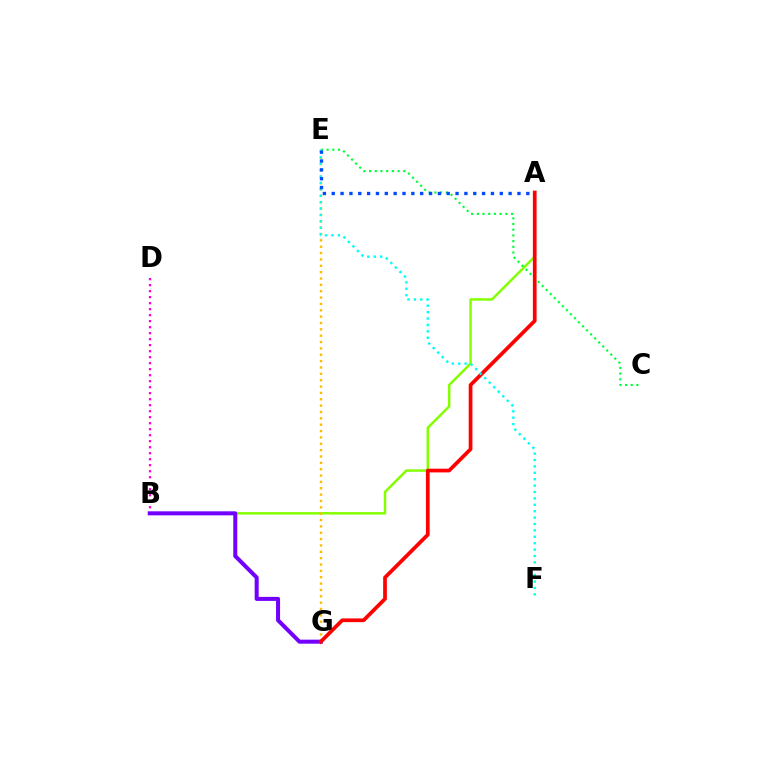{('B', 'D'): [{'color': '#ff00cf', 'line_style': 'dotted', 'thickness': 1.63}], ('C', 'E'): [{'color': '#00ff39', 'line_style': 'dotted', 'thickness': 1.55}], ('A', 'B'): [{'color': '#84ff00', 'line_style': 'solid', 'thickness': 1.79}], ('B', 'G'): [{'color': '#7200ff', 'line_style': 'solid', 'thickness': 2.9}], ('E', 'G'): [{'color': '#ffbd00', 'line_style': 'dotted', 'thickness': 1.73}], ('A', 'G'): [{'color': '#ff0000', 'line_style': 'solid', 'thickness': 2.68}], ('E', 'F'): [{'color': '#00fff6', 'line_style': 'dotted', 'thickness': 1.74}], ('A', 'E'): [{'color': '#004bff', 'line_style': 'dotted', 'thickness': 2.4}]}